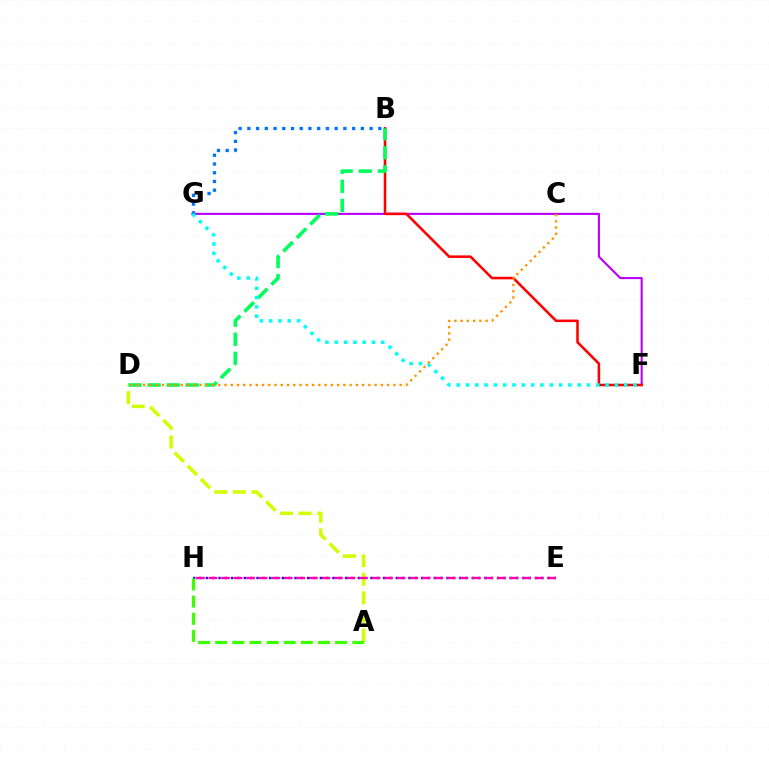{('E', 'H'): [{'color': '#2500ff', 'line_style': 'dotted', 'thickness': 1.72}, {'color': '#ff00ac', 'line_style': 'dashed', 'thickness': 1.7}], ('A', 'D'): [{'color': '#d1ff00', 'line_style': 'dashed', 'thickness': 2.53}], ('F', 'G'): [{'color': '#b900ff', 'line_style': 'solid', 'thickness': 1.53}, {'color': '#00fff6', 'line_style': 'dotted', 'thickness': 2.53}], ('B', 'F'): [{'color': '#ff0000', 'line_style': 'solid', 'thickness': 1.84}], ('B', 'G'): [{'color': '#0074ff', 'line_style': 'dotted', 'thickness': 2.37}], ('B', 'D'): [{'color': '#00ff5c', 'line_style': 'dashed', 'thickness': 2.59}], ('C', 'D'): [{'color': '#ff9400', 'line_style': 'dotted', 'thickness': 1.7}], ('A', 'H'): [{'color': '#3dff00', 'line_style': 'dashed', 'thickness': 2.33}]}